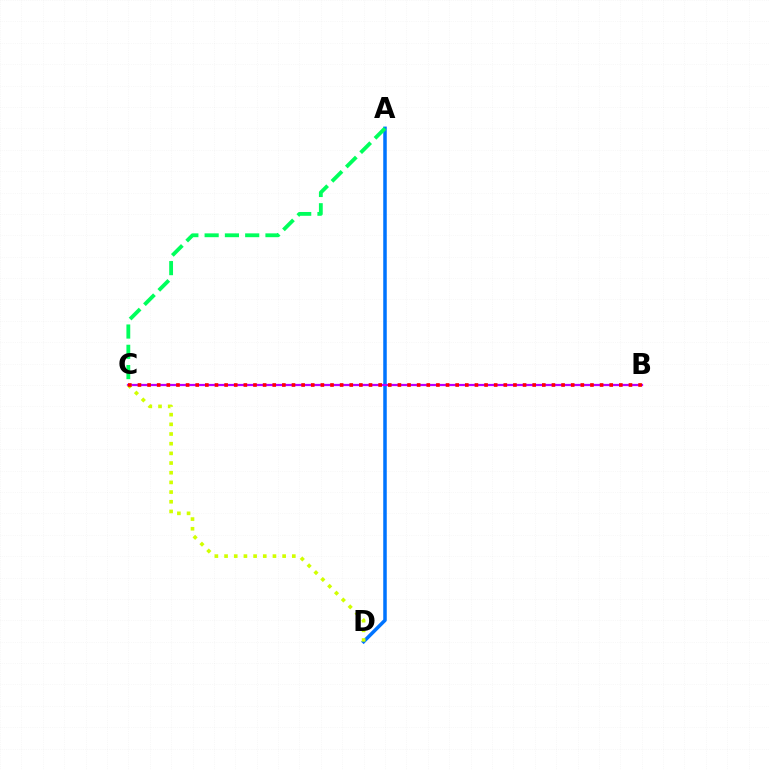{('A', 'D'): [{'color': '#0074ff', 'line_style': 'solid', 'thickness': 2.53}], ('B', 'C'): [{'color': '#b900ff', 'line_style': 'solid', 'thickness': 1.61}, {'color': '#ff0000', 'line_style': 'dotted', 'thickness': 2.62}], ('C', 'D'): [{'color': '#d1ff00', 'line_style': 'dotted', 'thickness': 2.63}], ('A', 'C'): [{'color': '#00ff5c', 'line_style': 'dashed', 'thickness': 2.76}]}